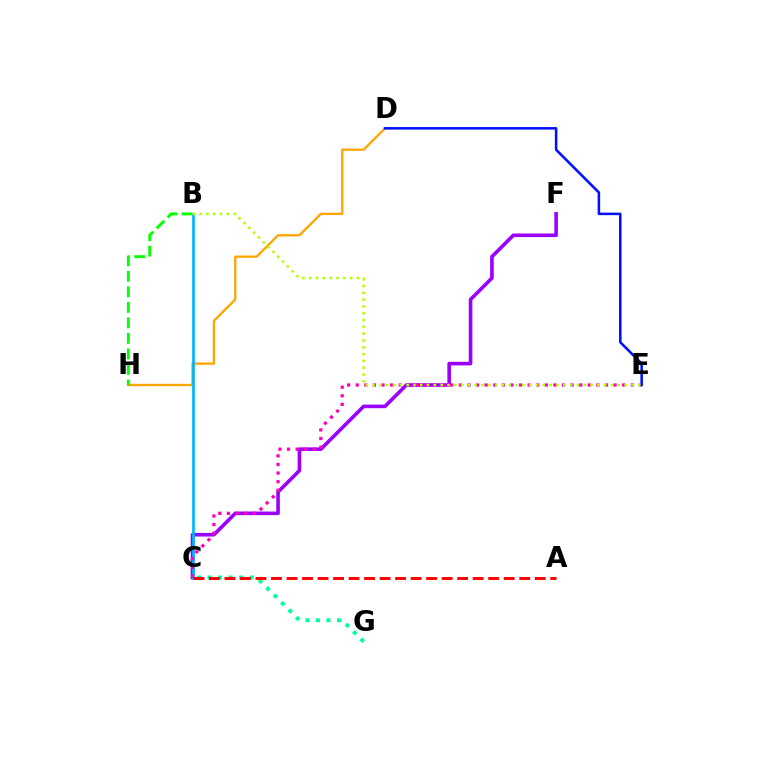{('D', 'H'): [{'color': '#ffa500', 'line_style': 'solid', 'thickness': 1.65}], ('C', 'F'): [{'color': '#9b00ff', 'line_style': 'solid', 'thickness': 2.6}], ('B', 'H'): [{'color': '#08ff00', 'line_style': 'dashed', 'thickness': 2.11}], ('C', 'G'): [{'color': '#00ff9d', 'line_style': 'dotted', 'thickness': 2.86}], ('B', 'C'): [{'color': '#00b5ff', 'line_style': 'solid', 'thickness': 1.96}], ('C', 'E'): [{'color': '#ff00bd', 'line_style': 'dotted', 'thickness': 2.34}], ('D', 'E'): [{'color': '#0010ff', 'line_style': 'solid', 'thickness': 1.82}], ('B', 'E'): [{'color': '#b3ff00', 'line_style': 'dotted', 'thickness': 1.85}], ('A', 'C'): [{'color': '#ff0000', 'line_style': 'dashed', 'thickness': 2.11}]}